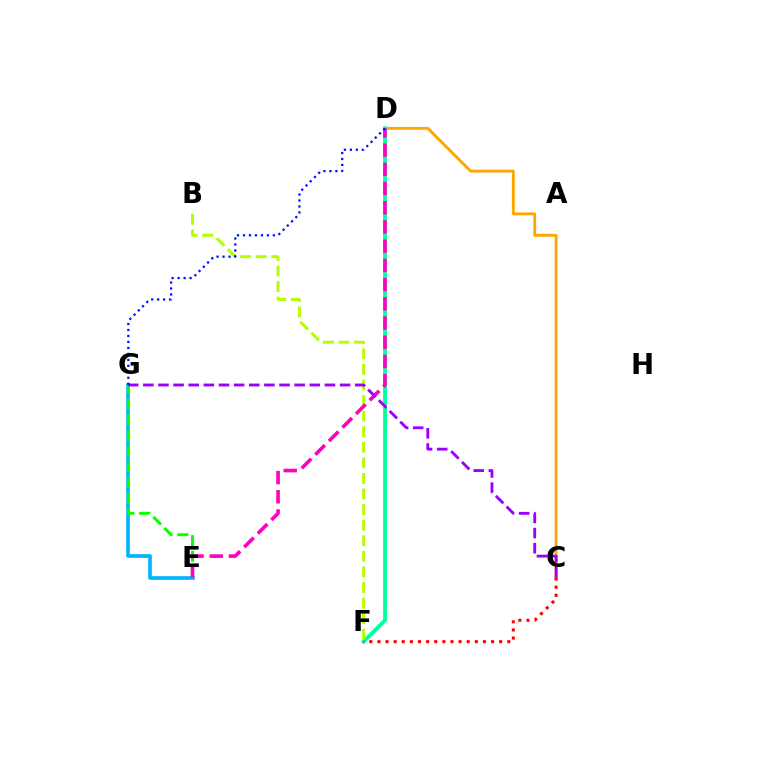{('E', 'G'): [{'color': '#00b5ff', 'line_style': 'solid', 'thickness': 2.63}, {'color': '#08ff00', 'line_style': 'dashed', 'thickness': 2.13}], ('C', 'D'): [{'color': '#ffa500', 'line_style': 'solid', 'thickness': 2.05}], ('D', 'F'): [{'color': '#00ff9d', 'line_style': 'solid', 'thickness': 2.74}], ('B', 'F'): [{'color': '#b3ff00', 'line_style': 'dashed', 'thickness': 2.12}], ('C', 'F'): [{'color': '#ff0000', 'line_style': 'dotted', 'thickness': 2.21}], ('D', 'E'): [{'color': '#ff00bd', 'line_style': 'dashed', 'thickness': 2.61}], ('C', 'G'): [{'color': '#9b00ff', 'line_style': 'dashed', 'thickness': 2.06}], ('D', 'G'): [{'color': '#0010ff', 'line_style': 'dotted', 'thickness': 1.62}]}